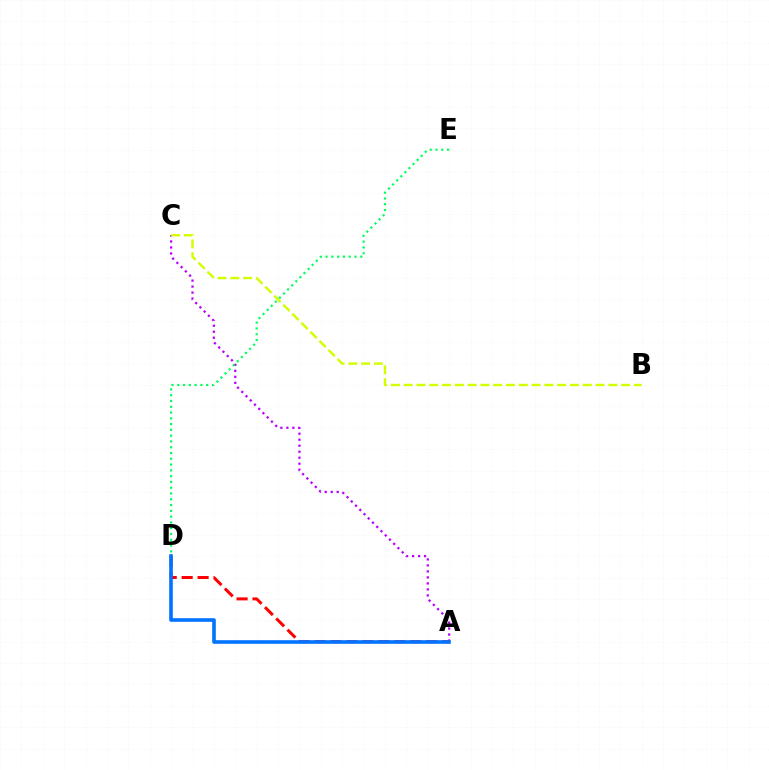{('A', 'C'): [{'color': '#b900ff', 'line_style': 'dotted', 'thickness': 1.63}], ('B', 'C'): [{'color': '#d1ff00', 'line_style': 'dashed', 'thickness': 1.74}], ('A', 'D'): [{'color': '#ff0000', 'line_style': 'dashed', 'thickness': 2.17}, {'color': '#0074ff', 'line_style': 'solid', 'thickness': 2.6}], ('D', 'E'): [{'color': '#00ff5c', 'line_style': 'dotted', 'thickness': 1.57}]}